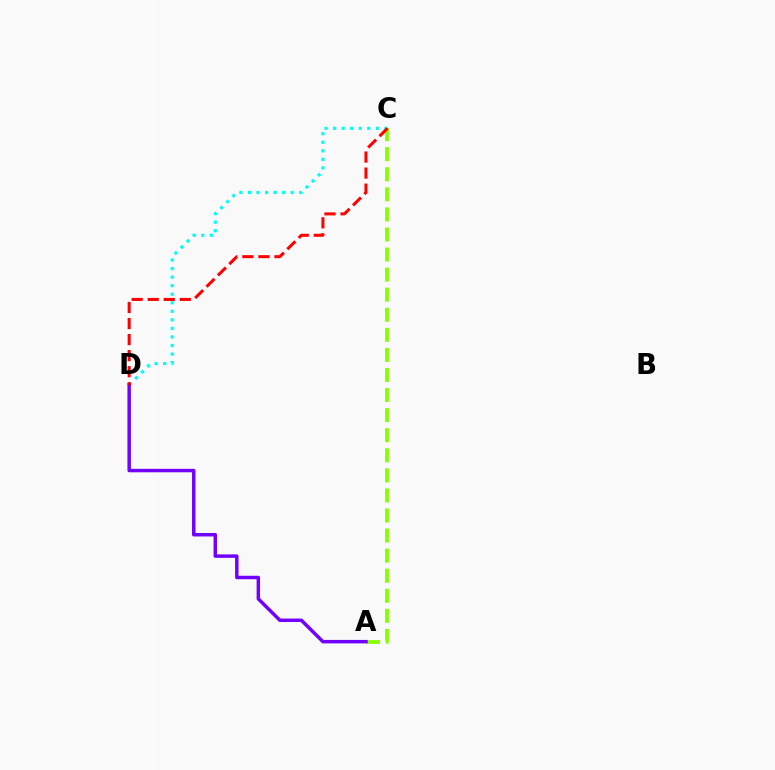{('A', 'C'): [{'color': '#84ff00', 'line_style': 'dashed', 'thickness': 2.73}], ('C', 'D'): [{'color': '#00fff6', 'line_style': 'dotted', 'thickness': 2.32}, {'color': '#ff0000', 'line_style': 'dashed', 'thickness': 2.18}], ('A', 'D'): [{'color': '#7200ff', 'line_style': 'solid', 'thickness': 2.49}]}